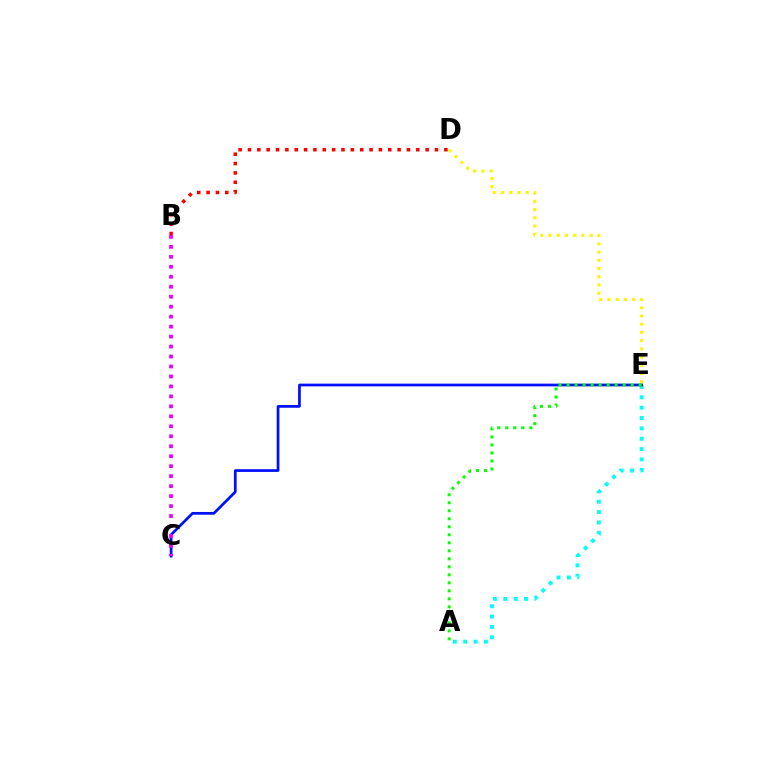{('D', 'E'): [{'color': '#fcf500', 'line_style': 'dotted', 'thickness': 2.23}], ('A', 'E'): [{'color': '#00fff6', 'line_style': 'dotted', 'thickness': 2.81}, {'color': '#08ff00', 'line_style': 'dotted', 'thickness': 2.18}], ('B', 'D'): [{'color': '#ff0000', 'line_style': 'dotted', 'thickness': 2.54}], ('C', 'E'): [{'color': '#0010ff', 'line_style': 'solid', 'thickness': 1.96}], ('B', 'C'): [{'color': '#ee00ff', 'line_style': 'dotted', 'thickness': 2.71}]}